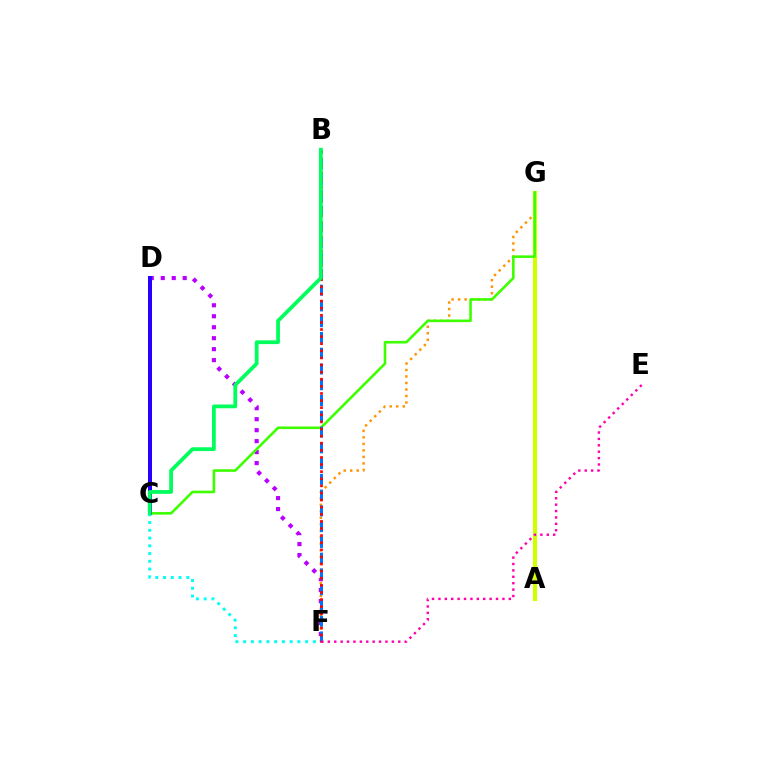{('F', 'G'): [{'color': '#ff9400', 'line_style': 'dotted', 'thickness': 1.77}], ('D', 'F'): [{'color': '#b900ff', 'line_style': 'dotted', 'thickness': 2.98}], ('A', 'G'): [{'color': '#d1ff00', 'line_style': 'solid', 'thickness': 2.98}], ('C', 'G'): [{'color': '#3dff00', 'line_style': 'solid', 'thickness': 1.87}], ('C', 'F'): [{'color': '#00fff6', 'line_style': 'dotted', 'thickness': 2.11}], ('B', 'F'): [{'color': '#0074ff', 'line_style': 'dashed', 'thickness': 2.14}, {'color': '#ff0000', 'line_style': 'dotted', 'thickness': 1.93}], ('C', 'D'): [{'color': '#2500ff', 'line_style': 'solid', 'thickness': 2.87}], ('E', 'F'): [{'color': '#ff00ac', 'line_style': 'dotted', 'thickness': 1.74}], ('B', 'C'): [{'color': '#00ff5c', 'line_style': 'solid', 'thickness': 2.72}]}